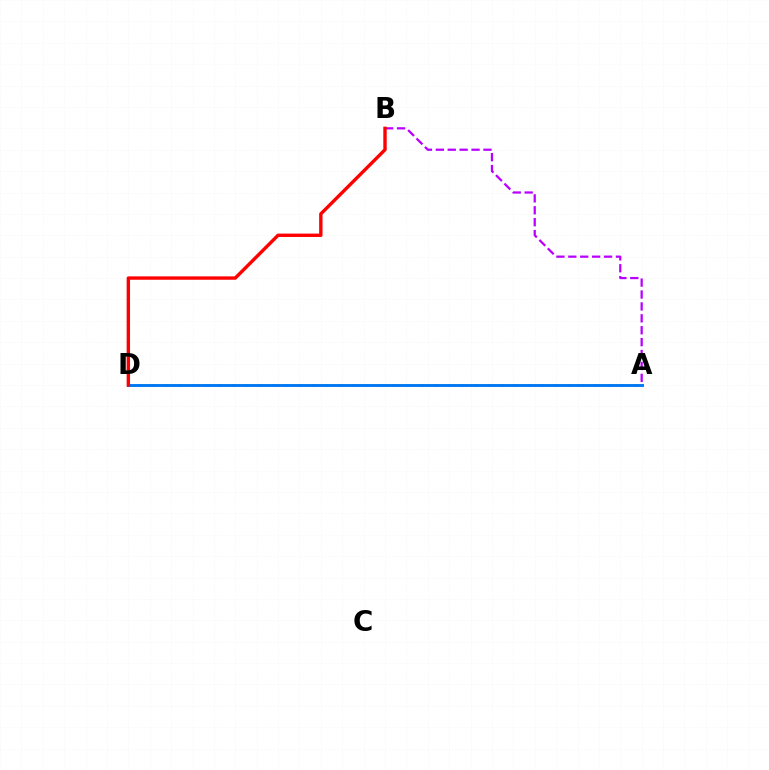{('A', 'D'): [{'color': '#00ff5c', 'line_style': 'solid', 'thickness': 2.0}, {'color': '#d1ff00', 'line_style': 'dashed', 'thickness': 1.82}, {'color': '#0074ff', 'line_style': 'solid', 'thickness': 2.03}], ('A', 'B'): [{'color': '#b900ff', 'line_style': 'dashed', 'thickness': 1.62}], ('B', 'D'): [{'color': '#ff0000', 'line_style': 'solid', 'thickness': 2.43}]}